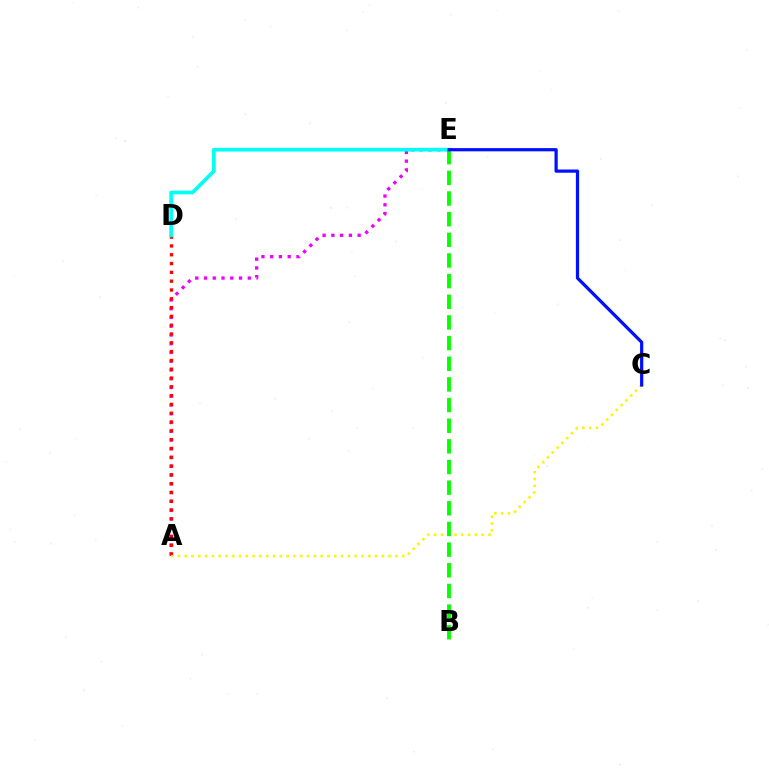{('A', 'E'): [{'color': '#ee00ff', 'line_style': 'dotted', 'thickness': 2.38}], ('A', 'D'): [{'color': '#ff0000', 'line_style': 'dotted', 'thickness': 2.39}], ('D', 'E'): [{'color': '#00fff6', 'line_style': 'solid', 'thickness': 2.65}], ('A', 'C'): [{'color': '#fcf500', 'line_style': 'dotted', 'thickness': 1.85}], ('B', 'E'): [{'color': '#08ff00', 'line_style': 'dashed', 'thickness': 2.81}], ('C', 'E'): [{'color': '#0010ff', 'line_style': 'solid', 'thickness': 2.32}]}